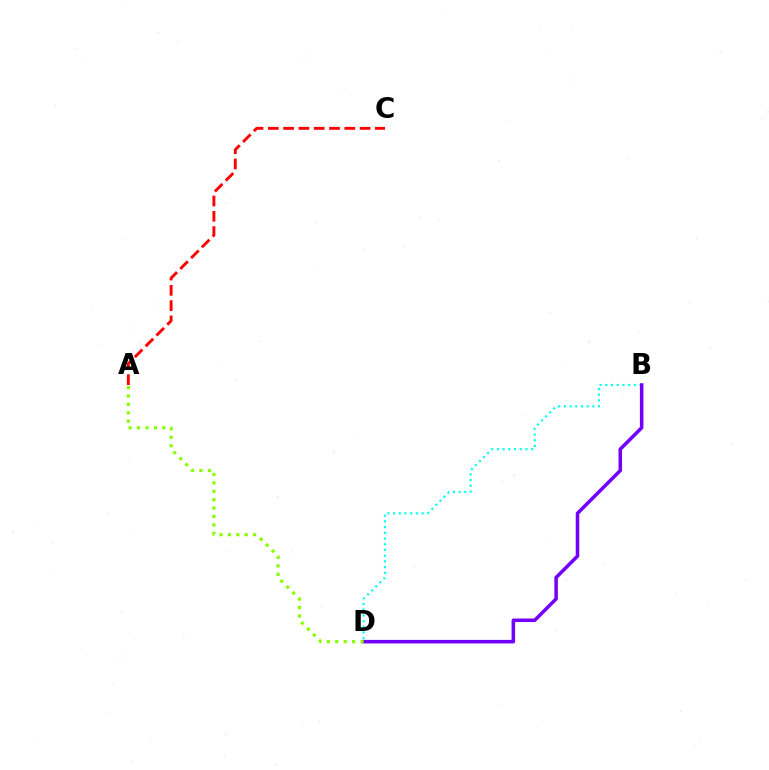{('B', 'D'): [{'color': '#00fff6', 'line_style': 'dotted', 'thickness': 1.55}, {'color': '#7200ff', 'line_style': 'solid', 'thickness': 2.54}], ('A', 'D'): [{'color': '#84ff00', 'line_style': 'dotted', 'thickness': 2.29}], ('A', 'C'): [{'color': '#ff0000', 'line_style': 'dashed', 'thickness': 2.08}]}